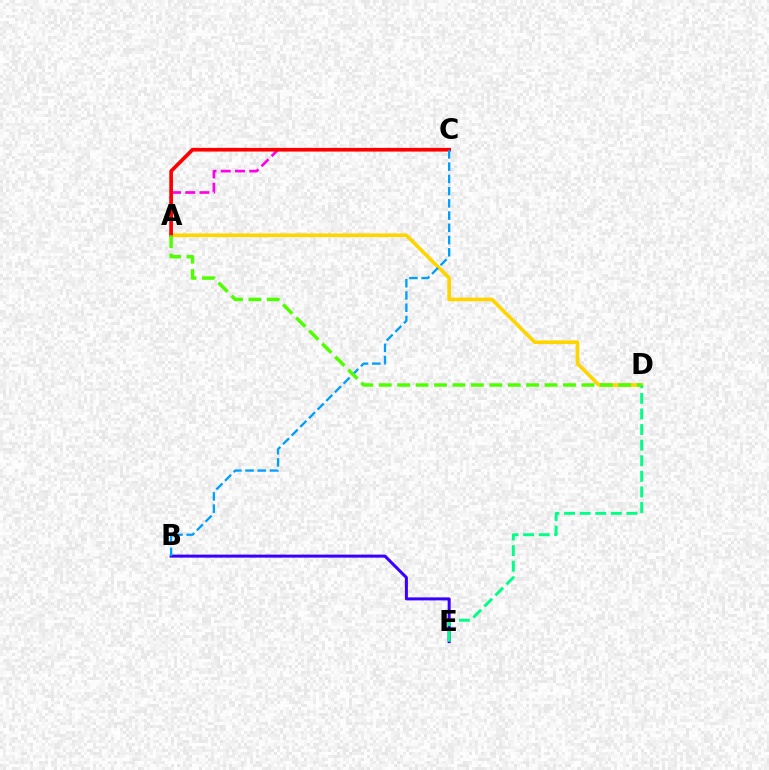{('A', 'D'): [{'color': '#ffd500', 'line_style': 'solid', 'thickness': 2.63}, {'color': '#4fff00', 'line_style': 'dashed', 'thickness': 2.5}], ('B', 'E'): [{'color': '#3700ff', 'line_style': 'solid', 'thickness': 2.17}], ('A', 'C'): [{'color': '#ff00ed', 'line_style': 'dashed', 'thickness': 1.93}, {'color': '#ff0000', 'line_style': 'solid', 'thickness': 2.65}], ('D', 'E'): [{'color': '#00ff86', 'line_style': 'dashed', 'thickness': 2.12}], ('B', 'C'): [{'color': '#009eff', 'line_style': 'dashed', 'thickness': 1.66}]}